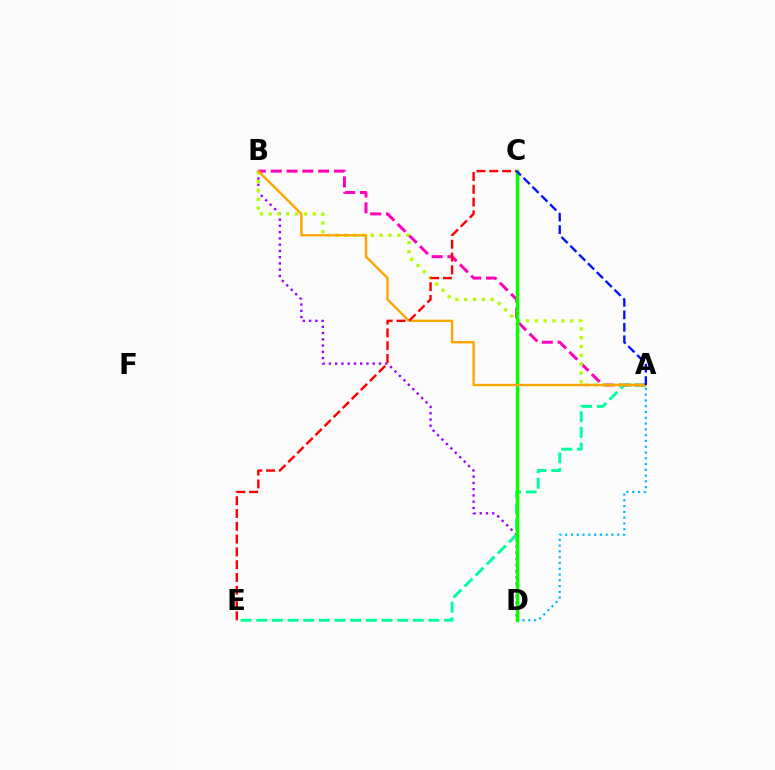{('B', 'D'): [{'color': '#9b00ff', 'line_style': 'dotted', 'thickness': 1.7}], ('A', 'B'): [{'color': '#ff00bd', 'line_style': 'dashed', 'thickness': 2.15}, {'color': '#b3ff00', 'line_style': 'dotted', 'thickness': 2.4}, {'color': '#ffa500', 'line_style': 'solid', 'thickness': 1.71}], ('A', 'D'): [{'color': '#00b5ff', 'line_style': 'dotted', 'thickness': 1.57}], ('A', 'E'): [{'color': '#00ff9d', 'line_style': 'dashed', 'thickness': 2.13}], ('C', 'D'): [{'color': '#08ff00', 'line_style': 'solid', 'thickness': 2.5}], ('C', 'E'): [{'color': '#ff0000', 'line_style': 'dashed', 'thickness': 1.74}], ('A', 'C'): [{'color': '#0010ff', 'line_style': 'dashed', 'thickness': 1.69}]}